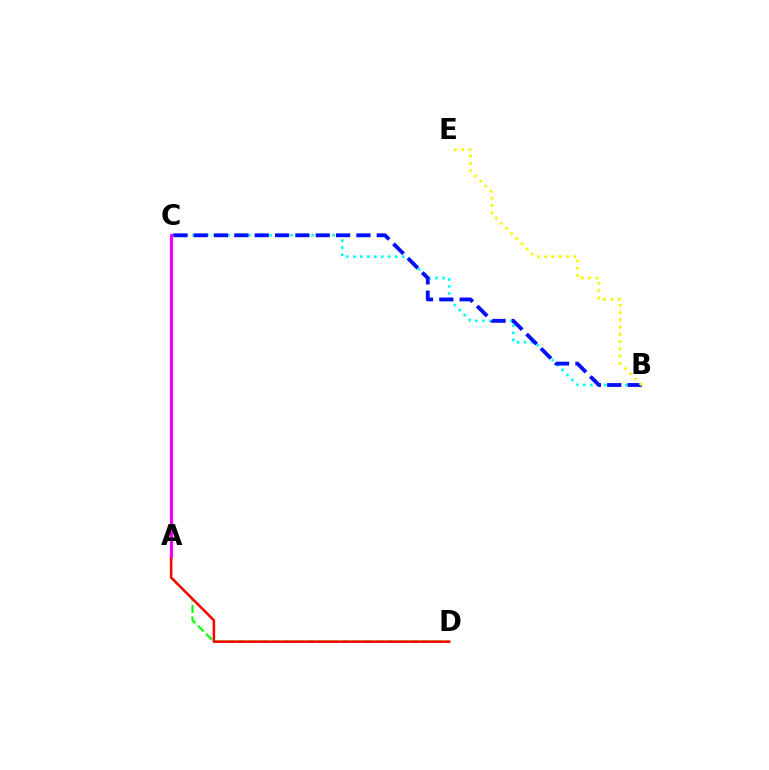{('A', 'D'): [{'color': '#08ff00', 'line_style': 'dashed', 'thickness': 1.57}, {'color': '#ff0000', 'line_style': 'solid', 'thickness': 1.81}], ('B', 'C'): [{'color': '#00fff6', 'line_style': 'dotted', 'thickness': 1.9}, {'color': '#0010ff', 'line_style': 'dashed', 'thickness': 2.76}], ('A', 'C'): [{'color': '#ee00ff', 'line_style': 'solid', 'thickness': 2.32}], ('B', 'E'): [{'color': '#fcf500', 'line_style': 'dotted', 'thickness': 1.97}]}